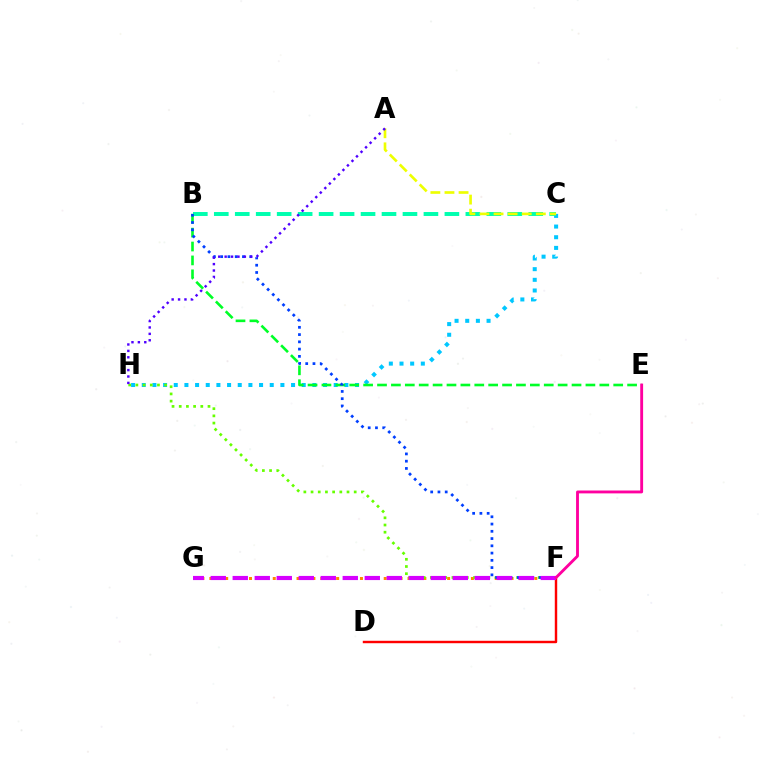{('F', 'G'): [{'color': '#ff8800', 'line_style': 'dotted', 'thickness': 2.15}, {'color': '#d600ff', 'line_style': 'dashed', 'thickness': 2.99}], ('C', 'H'): [{'color': '#00c7ff', 'line_style': 'dotted', 'thickness': 2.9}], ('D', 'F'): [{'color': '#ff0000', 'line_style': 'solid', 'thickness': 1.75}], ('F', 'H'): [{'color': '#66ff00', 'line_style': 'dotted', 'thickness': 1.95}], ('B', 'C'): [{'color': '#00ffaf', 'line_style': 'dashed', 'thickness': 2.85}], ('B', 'E'): [{'color': '#00ff27', 'line_style': 'dashed', 'thickness': 1.89}], ('B', 'F'): [{'color': '#003fff', 'line_style': 'dotted', 'thickness': 1.97}], ('A', 'C'): [{'color': '#eeff00', 'line_style': 'dashed', 'thickness': 1.91}], ('A', 'H'): [{'color': '#4f00ff', 'line_style': 'dotted', 'thickness': 1.74}], ('E', 'F'): [{'color': '#ff00a0', 'line_style': 'solid', 'thickness': 2.06}]}